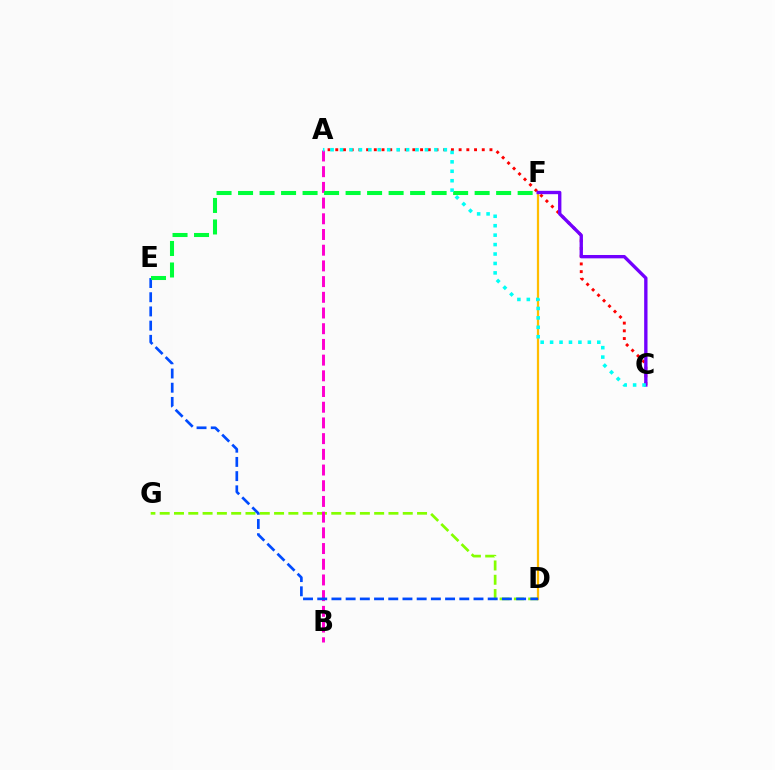{('D', 'G'): [{'color': '#84ff00', 'line_style': 'dashed', 'thickness': 1.94}], ('A', 'B'): [{'color': '#ff00cf', 'line_style': 'dashed', 'thickness': 2.13}], ('D', 'F'): [{'color': '#ffbd00', 'line_style': 'solid', 'thickness': 1.62}], ('A', 'C'): [{'color': '#ff0000', 'line_style': 'dotted', 'thickness': 2.09}, {'color': '#00fff6', 'line_style': 'dotted', 'thickness': 2.56}], ('D', 'E'): [{'color': '#004bff', 'line_style': 'dashed', 'thickness': 1.93}], ('C', 'F'): [{'color': '#7200ff', 'line_style': 'solid', 'thickness': 2.41}], ('E', 'F'): [{'color': '#00ff39', 'line_style': 'dashed', 'thickness': 2.92}]}